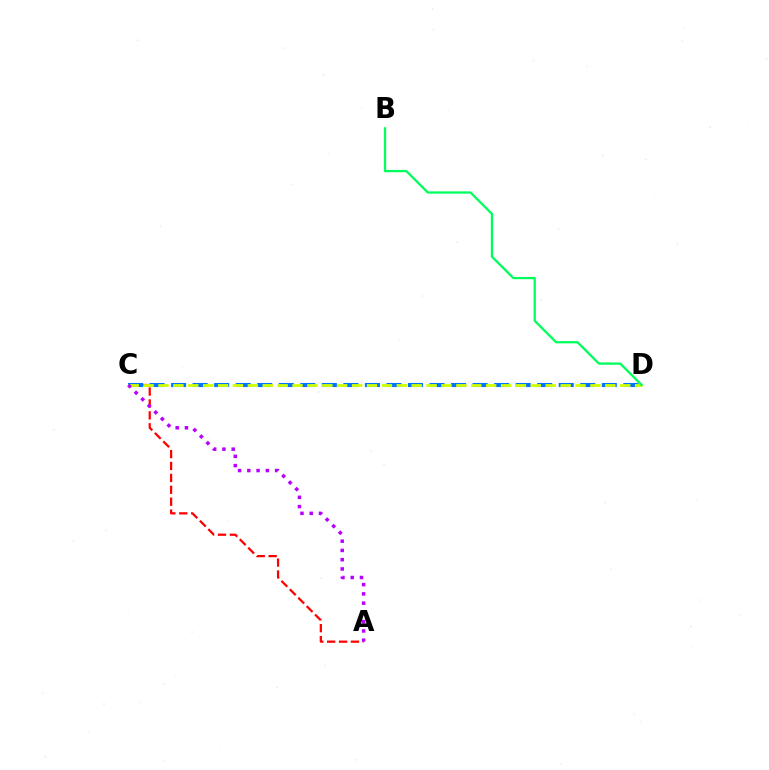{('A', 'C'): [{'color': '#ff0000', 'line_style': 'dashed', 'thickness': 1.62}, {'color': '#b900ff', 'line_style': 'dotted', 'thickness': 2.52}], ('C', 'D'): [{'color': '#0074ff', 'line_style': 'dashed', 'thickness': 2.93}, {'color': '#d1ff00', 'line_style': 'dashed', 'thickness': 2.02}], ('B', 'D'): [{'color': '#00ff5c', 'line_style': 'solid', 'thickness': 1.64}]}